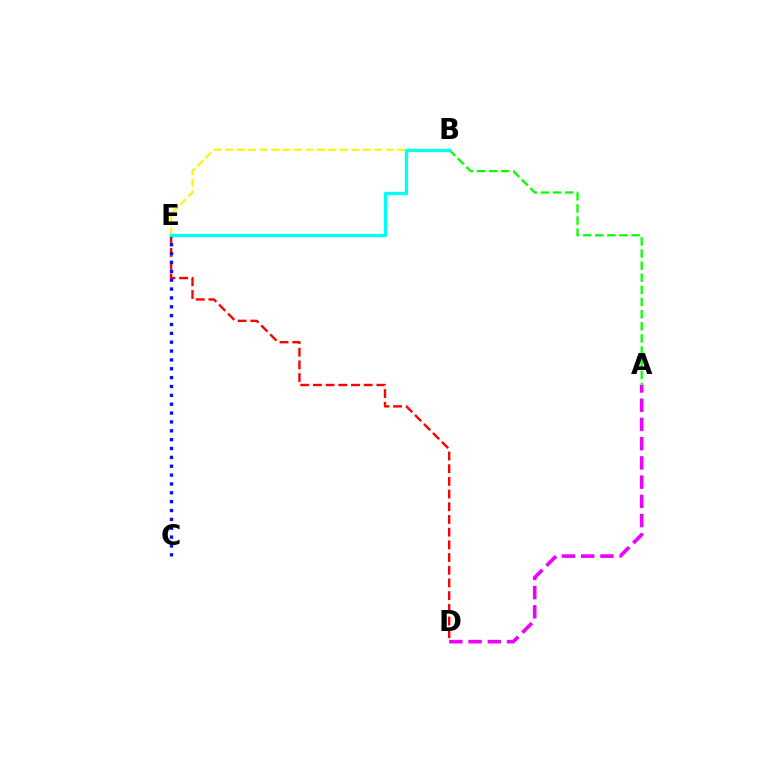{('A', 'D'): [{'color': '#ee00ff', 'line_style': 'dashed', 'thickness': 2.61}], ('B', 'E'): [{'color': '#fcf500', 'line_style': 'dashed', 'thickness': 1.56}, {'color': '#00fff6', 'line_style': 'solid', 'thickness': 2.39}], ('D', 'E'): [{'color': '#ff0000', 'line_style': 'dashed', 'thickness': 1.72}], ('A', 'B'): [{'color': '#08ff00', 'line_style': 'dashed', 'thickness': 1.65}], ('C', 'E'): [{'color': '#0010ff', 'line_style': 'dotted', 'thickness': 2.41}]}